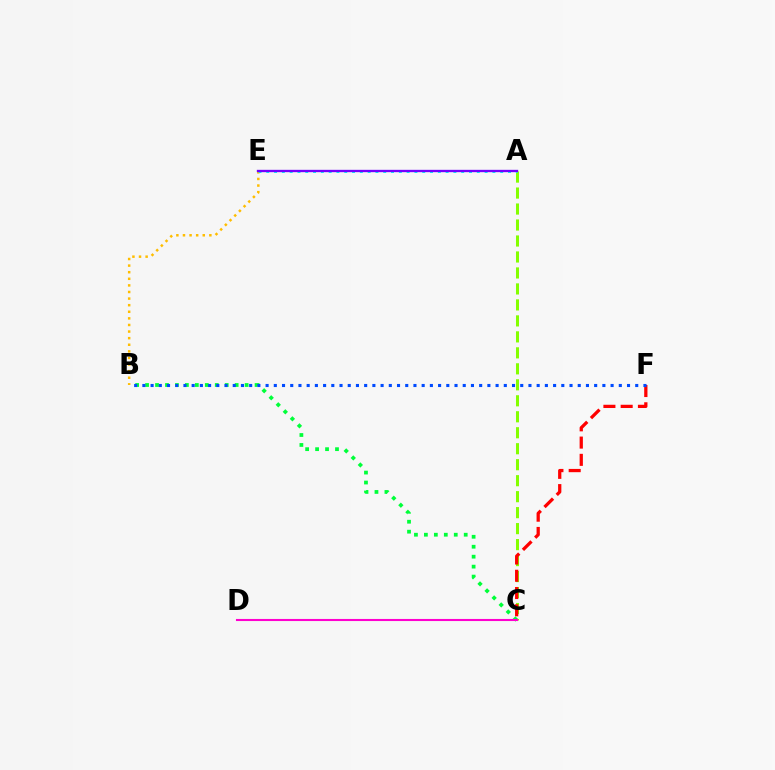{('A', 'C'): [{'color': '#84ff00', 'line_style': 'dashed', 'thickness': 2.17}], ('B', 'E'): [{'color': '#ffbd00', 'line_style': 'dotted', 'thickness': 1.79}], ('C', 'F'): [{'color': '#ff0000', 'line_style': 'dashed', 'thickness': 2.35}], ('B', 'C'): [{'color': '#00ff39', 'line_style': 'dotted', 'thickness': 2.7}], ('A', 'E'): [{'color': '#00fff6', 'line_style': 'dotted', 'thickness': 2.12}, {'color': '#7200ff', 'line_style': 'solid', 'thickness': 1.69}], ('C', 'D'): [{'color': '#ff00cf', 'line_style': 'solid', 'thickness': 1.51}], ('B', 'F'): [{'color': '#004bff', 'line_style': 'dotted', 'thickness': 2.23}]}